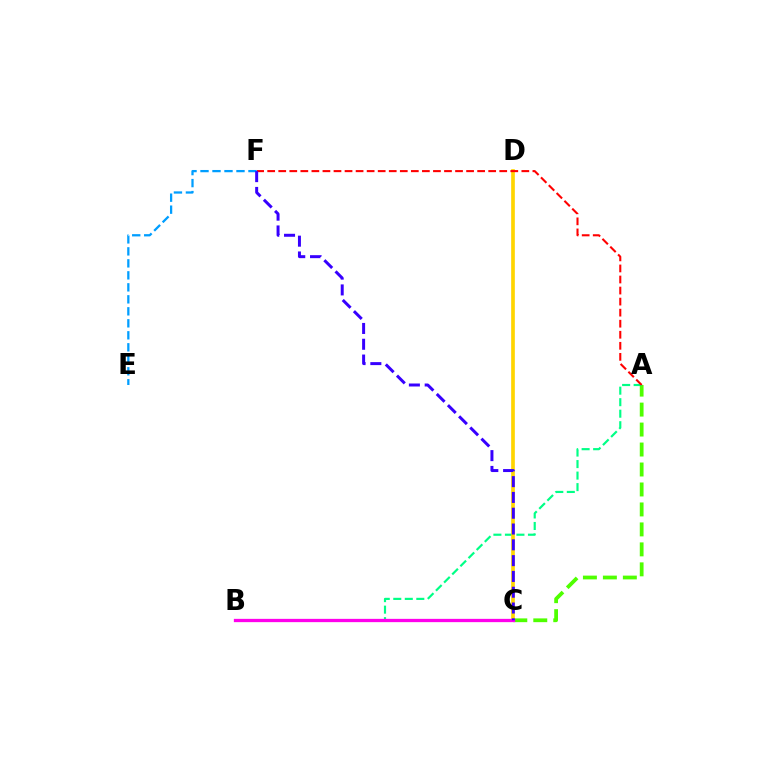{('A', 'C'): [{'color': '#4fff00', 'line_style': 'dashed', 'thickness': 2.71}], ('A', 'B'): [{'color': '#00ff86', 'line_style': 'dashed', 'thickness': 1.56}], ('C', 'D'): [{'color': '#ffd500', 'line_style': 'solid', 'thickness': 2.64}], ('A', 'F'): [{'color': '#ff0000', 'line_style': 'dashed', 'thickness': 1.5}], ('B', 'C'): [{'color': '#ff00ed', 'line_style': 'solid', 'thickness': 2.37}], ('E', 'F'): [{'color': '#009eff', 'line_style': 'dashed', 'thickness': 1.63}], ('C', 'F'): [{'color': '#3700ff', 'line_style': 'dashed', 'thickness': 2.15}]}